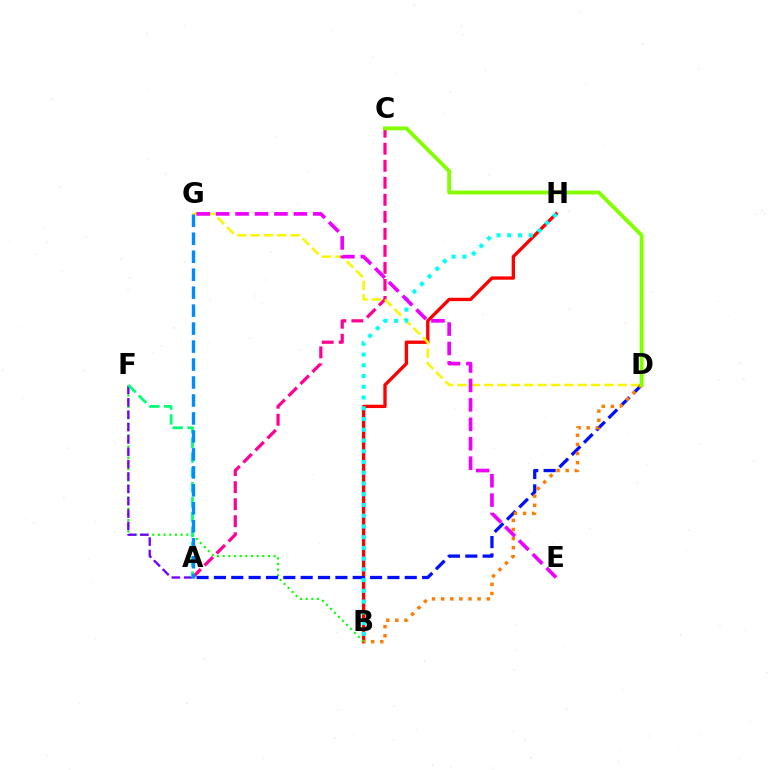{('B', 'H'): [{'color': '#ff0000', 'line_style': 'solid', 'thickness': 2.4}, {'color': '#00fff6', 'line_style': 'dotted', 'thickness': 2.92}], ('B', 'F'): [{'color': '#08ff00', 'line_style': 'dotted', 'thickness': 1.54}], ('A', 'C'): [{'color': '#ff0094', 'line_style': 'dashed', 'thickness': 2.31}], ('D', 'G'): [{'color': '#fcf500', 'line_style': 'dashed', 'thickness': 1.82}], ('A', 'F'): [{'color': '#7200ff', 'line_style': 'dashed', 'thickness': 1.68}, {'color': '#00ff74', 'line_style': 'dashed', 'thickness': 2.02}], ('A', 'D'): [{'color': '#0010ff', 'line_style': 'dashed', 'thickness': 2.36}], ('B', 'D'): [{'color': '#ff7c00', 'line_style': 'dotted', 'thickness': 2.48}], ('A', 'G'): [{'color': '#008cff', 'line_style': 'dashed', 'thickness': 2.44}], ('E', 'G'): [{'color': '#ee00ff', 'line_style': 'dashed', 'thickness': 2.64}], ('C', 'D'): [{'color': '#84ff00', 'line_style': 'solid', 'thickness': 2.79}]}